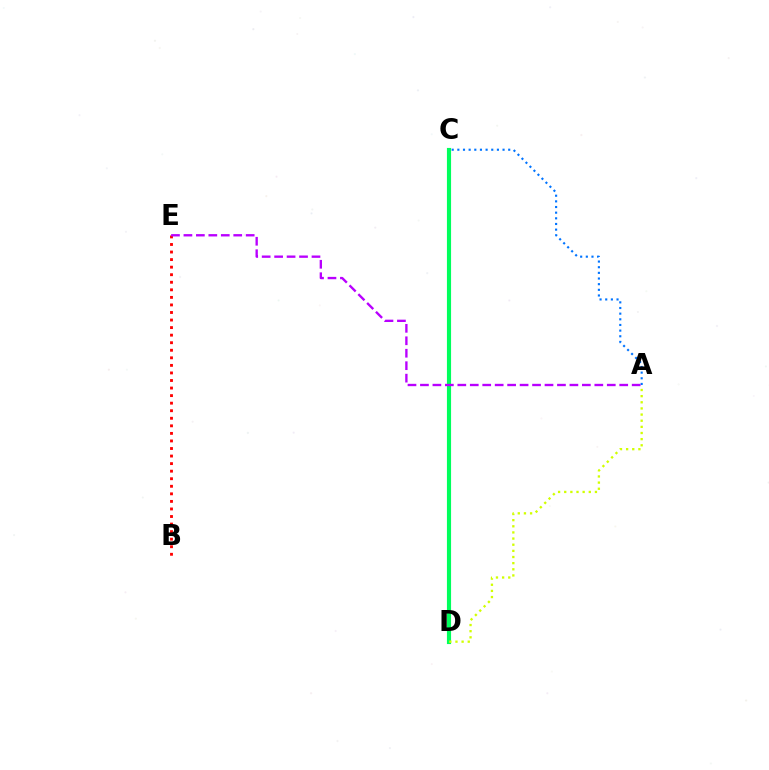{('B', 'E'): [{'color': '#ff0000', 'line_style': 'dotted', 'thickness': 2.05}], ('C', 'D'): [{'color': '#00ff5c', 'line_style': 'solid', 'thickness': 2.98}], ('A', 'C'): [{'color': '#0074ff', 'line_style': 'dotted', 'thickness': 1.54}], ('A', 'D'): [{'color': '#d1ff00', 'line_style': 'dotted', 'thickness': 1.67}], ('A', 'E'): [{'color': '#b900ff', 'line_style': 'dashed', 'thickness': 1.69}]}